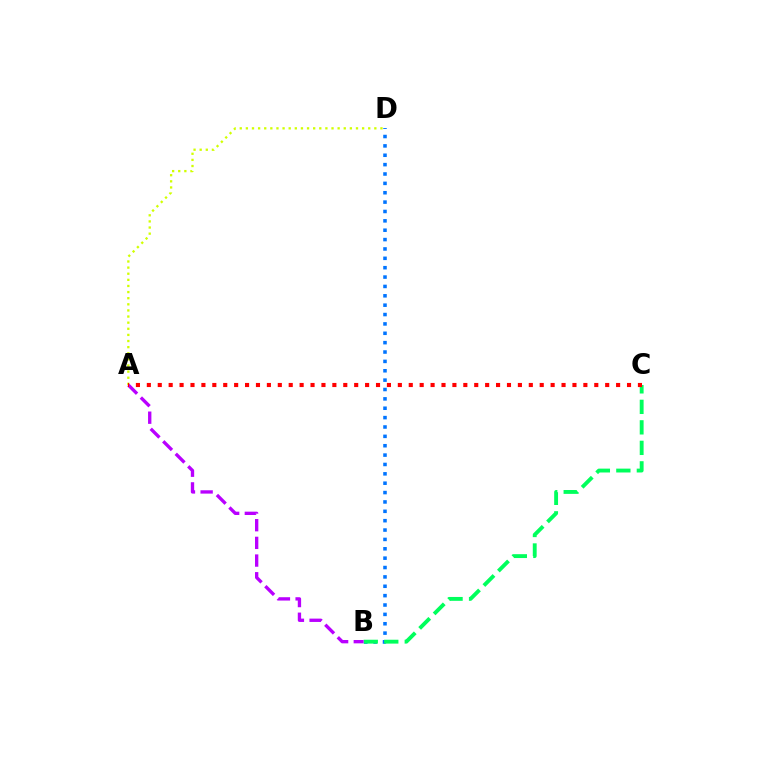{('B', 'D'): [{'color': '#0074ff', 'line_style': 'dotted', 'thickness': 2.55}], ('B', 'C'): [{'color': '#00ff5c', 'line_style': 'dashed', 'thickness': 2.79}], ('A', 'D'): [{'color': '#d1ff00', 'line_style': 'dotted', 'thickness': 1.66}], ('A', 'B'): [{'color': '#b900ff', 'line_style': 'dashed', 'thickness': 2.4}], ('A', 'C'): [{'color': '#ff0000', 'line_style': 'dotted', 'thickness': 2.97}]}